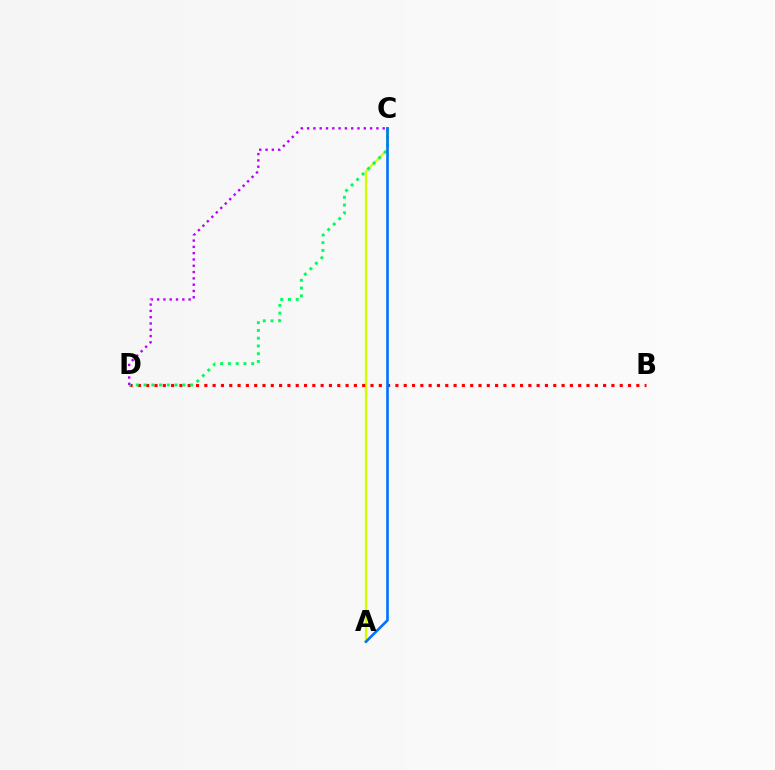{('A', 'C'): [{'color': '#d1ff00', 'line_style': 'solid', 'thickness': 1.64}, {'color': '#0074ff', 'line_style': 'solid', 'thickness': 1.9}], ('B', 'D'): [{'color': '#ff0000', 'line_style': 'dotted', 'thickness': 2.26}], ('C', 'D'): [{'color': '#00ff5c', 'line_style': 'dotted', 'thickness': 2.11}, {'color': '#b900ff', 'line_style': 'dotted', 'thickness': 1.71}]}